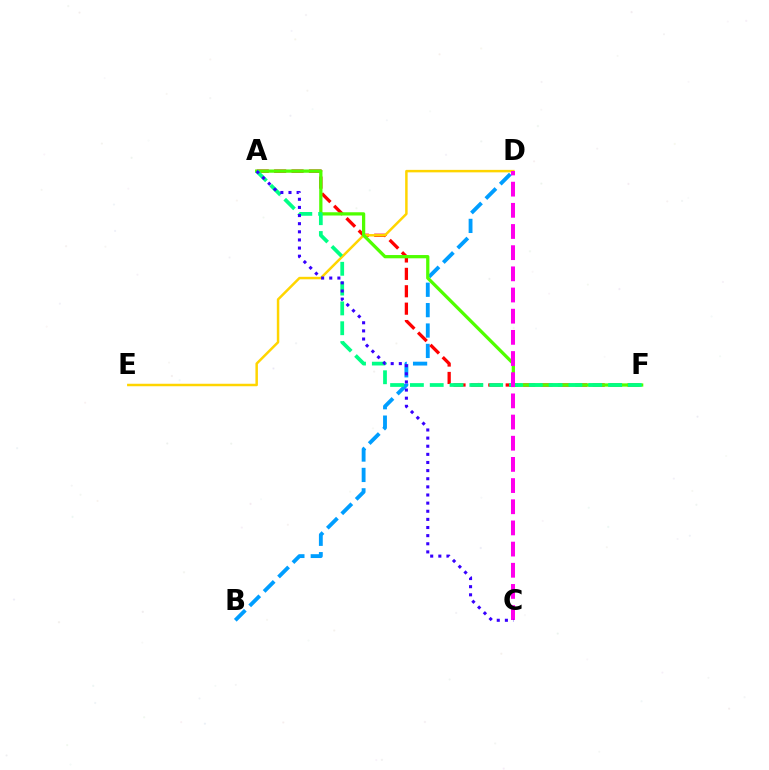{('B', 'D'): [{'color': '#009eff', 'line_style': 'dashed', 'thickness': 2.77}], ('A', 'F'): [{'color': '#ff0000', 'line_style': 'dashed', 'thickness': 2.36}, {'color': '#4fff00', 'line_style': 'solid', 'thickness': 2.35}, {'color': '#00ff86', 'line_style': 'dashed', 'thickness': 2.69}], ('D', 'E'): [{'color': '#ffd500', 'line_style': 'solid', 'thickness': 1.79}], ('C', 'D'): [{'color': '#ff00ed', 'line_style': 'dashed', 'thickness': 2.88}], ('A', 'C'): [{'color': '#3700ff', 'line_style': 'dotted', 'thickness': 2.21}]}